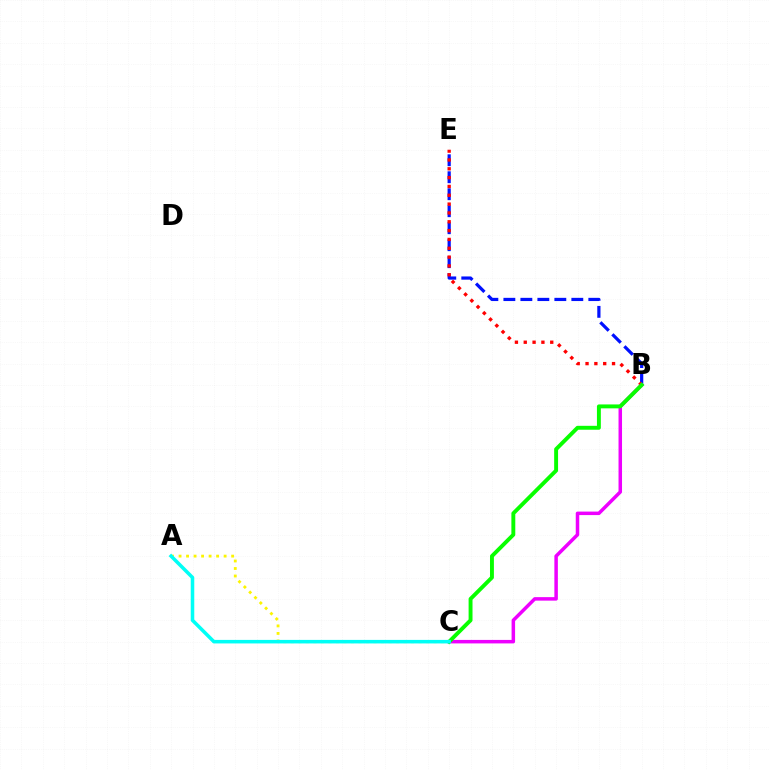{('B', 'E'): [{'color': '#0010ff', 'line_style': 'dashed', 'thickness': 2.31}, {'color': '#ff0000', 'line_style': 'dotted', 'thickness': 2.4}], ('A', 'C'): [{'color': '#fcf500', 'line_style': 'dotted', 'thickness': 2.04}, {'color': '#00fff6', 'line_style': 'solid', 'thickness': 2.55}], ('B', 'C'): [{'color': '#ee00ff', 'line_style': 'solid', 'thickness': 2.52}, {'color': '#08ff00', 'line_style': 'solid', 'thickness': 2.82}]}